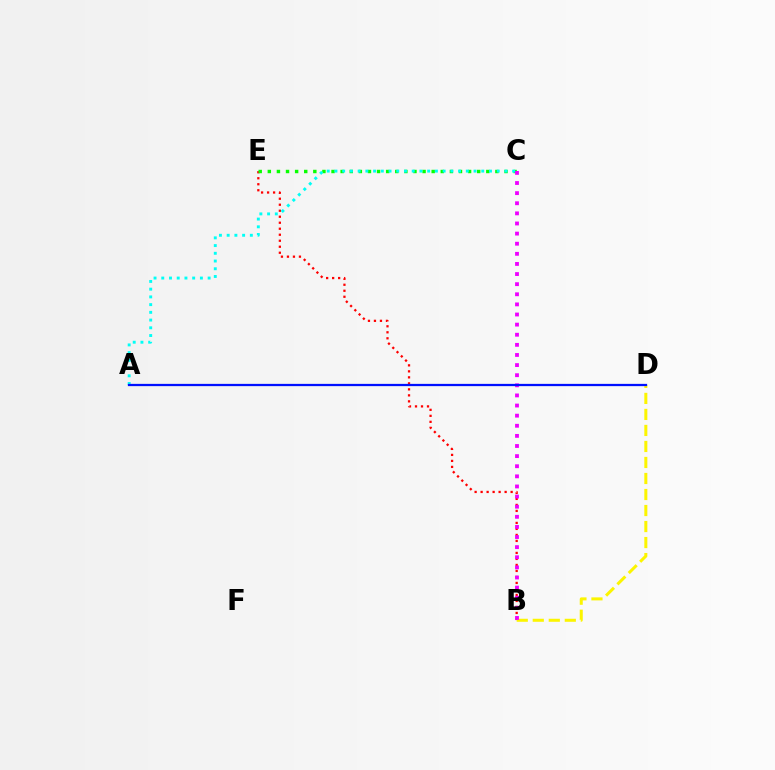{('B', 'E'): [{'color': '#ff0000', 'line_style': 'dotted', 'thickness': 1.63}], ('B', 'D'): [{'color': '#fcf500', 'line_style': 'dashed', 'thickness': 2.18}], ('C', 'E'): [{'color': '#08ff00', 'line_style': 'dotted', 'thickness': 2.47}], ('A', 'C'): [{'color': '#00fff6', 'line_style': 'dotted', 'thickness': 2.1}], ('B', 'C'): [{'color': '#ee00ff', 'line_style': 'dotted', 'thickness': 2.75}], ('A', 'D'): [{'color': '#0010ff', 'line_style': 'solid', 'thickness': 1.62}]}